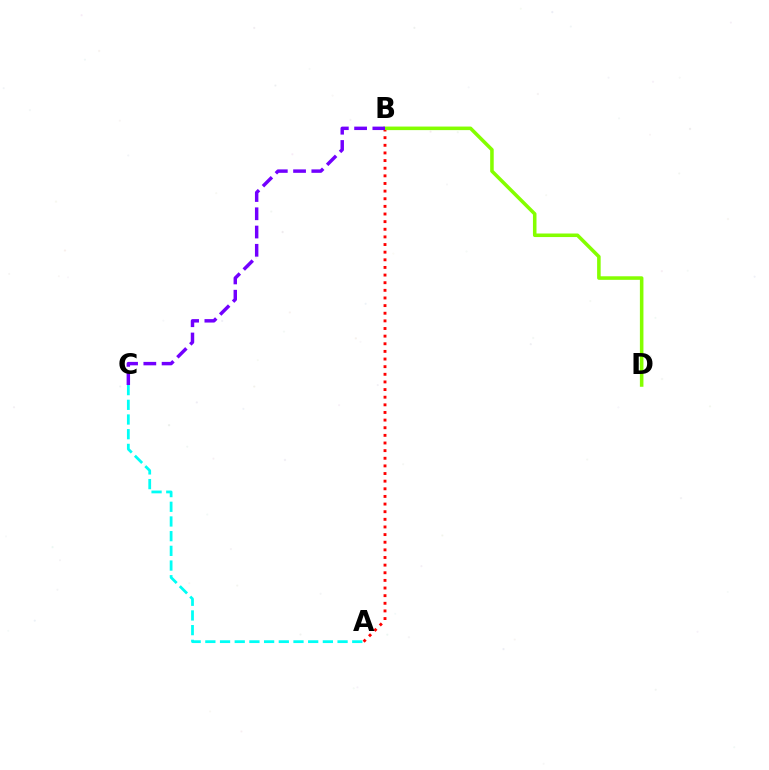{('A', 'B'): [{'color': '#ff0000', 'line_style': 'dotted', 'thickness': 2.07}], ('B', 'D'): [{'color': '#84ff00', 'line_style': 'solid', 'thickness': 2.56}], ('B', 'C'): [{'color': '#7200ff', 'line_style': 'dashed', 'thickness': 2.48}], ('A', 'C'): [{'color': '#00fff6', 'line_style': 'dashed', 'thickness': 2.0}]}